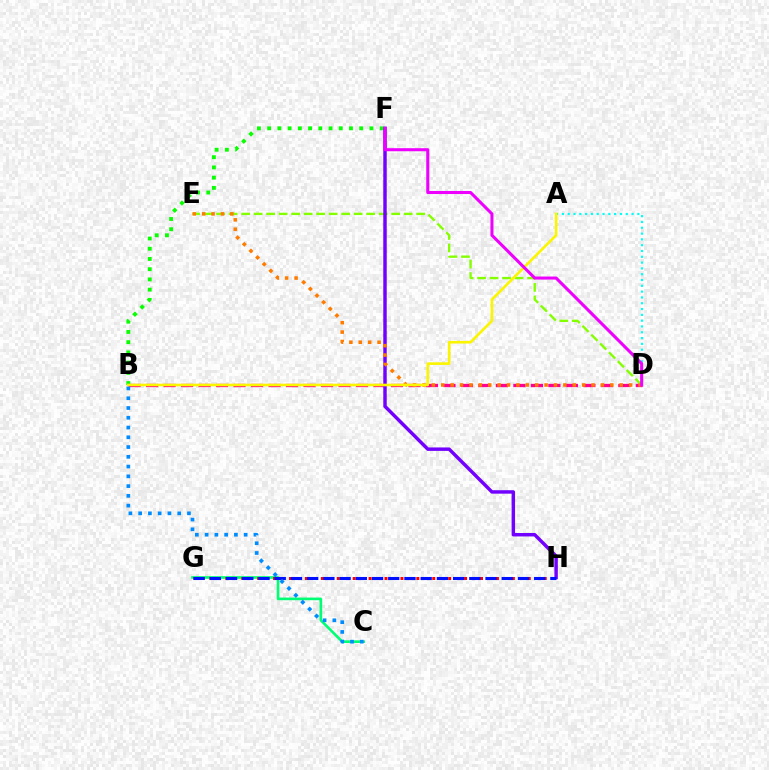{('C', 'G'): [{'color': '#00ff74', 'line_style': 'solid', 'thickness': 1.91}], ('G', 'H'): [{'color': '#ff0000', 'line_style': 'dotted', 'thickness': 2.16}, {'color': '#0010ff', 'line_style': 'dashed', 'thickness': 2.2}], ('B', 'F'): [{'color': '#08ff00', 'line_style': 'dotted', 'thickness': 2.78}], ('B', 'D'): [{'color': '#ff0094', 'line_style': 'dashed', 'thickness': 2.38}], ('A', 'D'): [{'color': '#00fff6', 'line_style': 'dotted', 'thickness': 1.58}], ('D', 'E'): [{'color': '#84ff00', 'line_style': 'dashed', 'thickness': 1.7}, {'color': '#ff7c00', 'line_style': 'dotted', 'thickness': 2.55}], ('F', 'H'): [{'color': '#7200ff', 'line_style': 'solid', 'thickness': 2.48}], ('A', 'B'): [{'color': '#fcf500', 'line_style': 'solid', 'thickness': 1.89}], ('B', 'C'): [{'color': '#008cff', 'line_style': 'dotted', 'thickness': 2.65}], ('D', 'F'): [{'color': '#ee00ff', 'line_style': 'solid', 'thickness': 2.21}]}